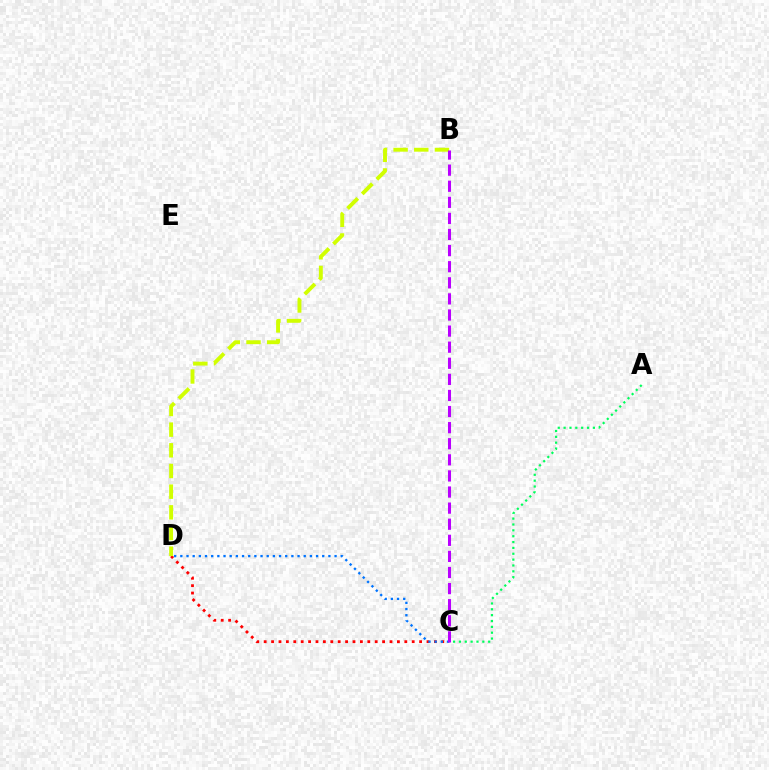{('C', 'D'): [{'color': '#ff0000', 'line_style': 'dotted', 'thickness': 2.01}, {'color': '#0074ff', 'line_style': 'dotted', 'thickness': 1.68}], ('B', 'D'): [{'color': '#d1ff00', 'line_style': 'dashed', 'thickness': 2.81}], ('A', 'C'): [{'color': '#00ff5c', 'line_style': 'dotted', 'thickness': 1.59}], ('B', 'C'): [{'color': '#b900ff', 'line_style': 'dashed', 'thickness': 2.19}]}